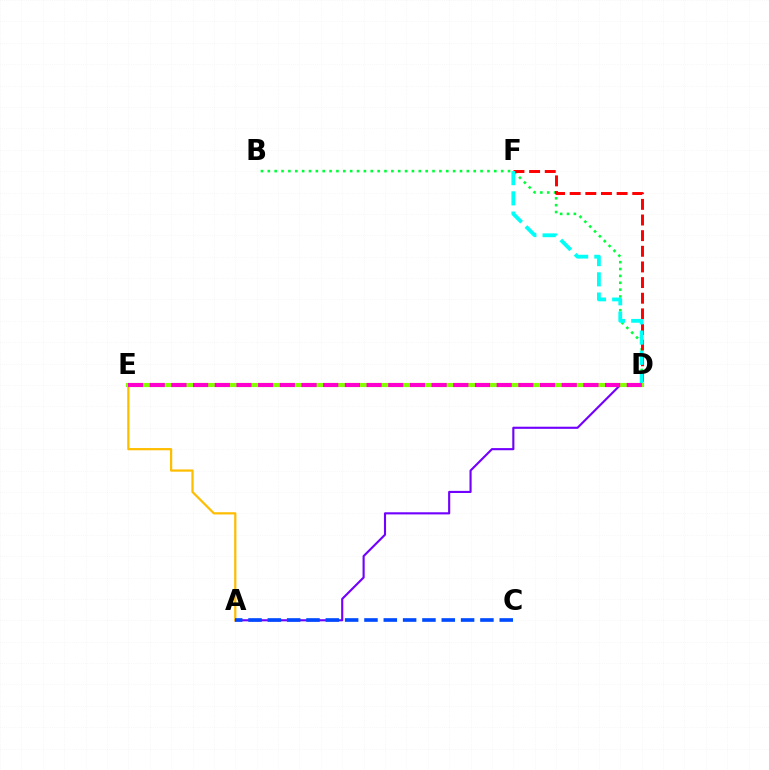{('B', 'D'): [{'color': '#00ff39', 'line_style': 'dotted', 'thickness': 1.86}], ('A', 'D'): [{'color': '#7200ff', 'line_style': 'solid', 'thickness': 1.53}], ('D', 'F'): [{'color': '#ff0000', 'line_style': 'dashed', 'thickness': 2.12}, {'color': '#00fff6', 'line_style': 'dashed', 'thickness': 2.75}], ('A', 'E'): [{'color': '#ffbd00', 'line_style': 'solid', 'thickness': 1.6}], ('D', 'E'): [{'color': '#84ff00', 'line_style': 'solid', 'thickness': 2.97}, {'color': '#ff00cf', 'line_style': 'dashed', 'thickness': 2.95}], ('A', 'C'): [{'color': '#004bff', 'line_style': 'dashed', 'thickness': 2.63}]}